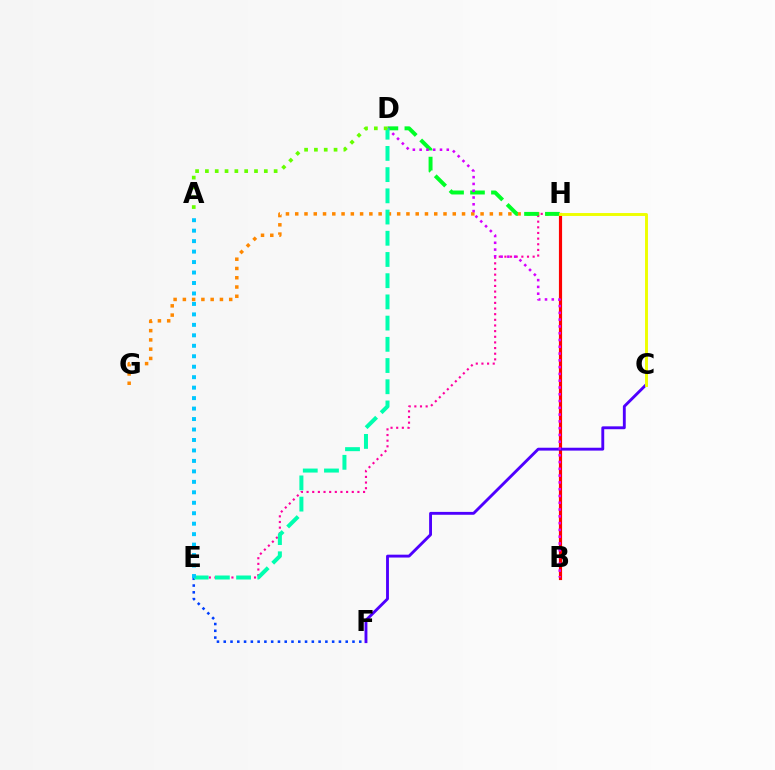{('B', 'H'): [{'color': '#ff0000', 'line_style': 'solid', 'thickness': 2.28}], ('E', 'F'): [{'color': '#003fff', 'line_style': 'dotted', 'thickness': 1.84}], ('G', 'H'): [{'color': '#ff8800', 'line_style': 'dotted', 'thickness': 2.52}], ('E', 'H'): [{'color': '#ff00a0', 'line_style': 'dotted', 'thickness': 1.53}], ('D', 'H'): [{'color': '#00ff27', 'line_style': 'dashed', 'thickness': 2.84}], ('C', 'F'): [{'color': '#4f00ff', 'line_style': 'solid', 'thickness': 2.07}], ('B', 'D'): [{'color': '#d600ff', 'line_style': 'dotted', 'thickness': 1.84}], ('D', 'E'): [{'color': '#00ffaf', 'line_style': 'dashed', 'thickness': 2.88}], ('A', 'D'): [{'color': '#66ff00', 'line_style': 'dotted', 'thickness': 2.67}], ('C', 'H'): [{'color': '#eeff00', 'line_style': 'solid', 'thickness': 2.1}], ('A', 'E'): [{'color': '#00c7ff', 'line_style': 'dotted', 'thickness': 2.84}]}